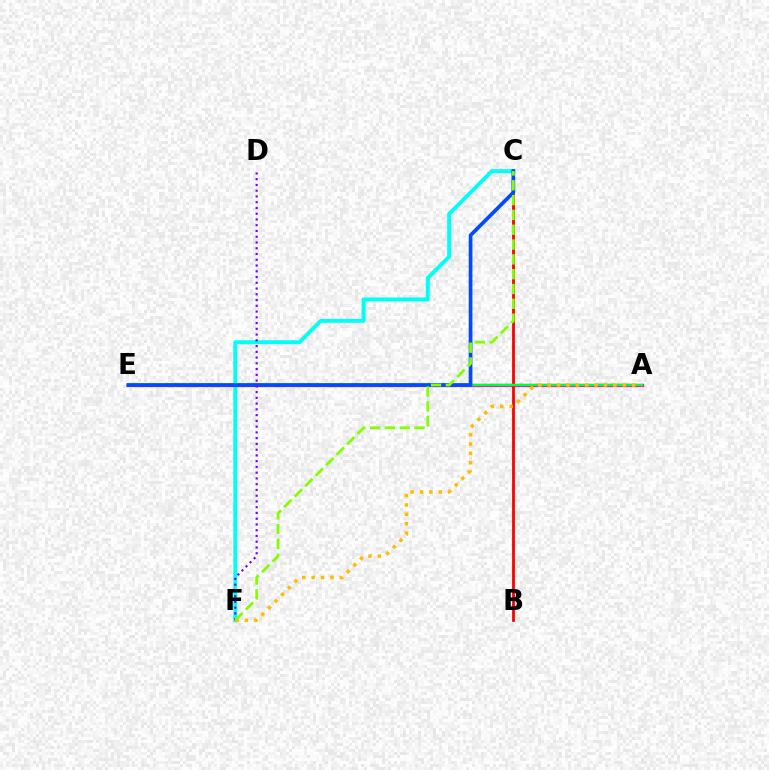{('C', 'F'): [{'color': '#00fff6', 'line_style': 'solid', 'thickness': 2.83}, {'color': '#84ff00', 'line_style': 'dashed', 'thickness': 2.01}], ('A', 'E'): [{'color': '#ff00cf', 'line_style': 'solid', 'thickness': 2.33}, {'color': '#00ff39', 'line_style': 'solid', 'thickness': 1.75}], ('B', 'C'): [{'color': '#ff0000', 'line_style': 'solid', 'thickness': 2.02}], ('C', 'E'): [{'color': '#004bff', 'line_style': 'solid', 'thickness': 2.66}], ('D', 'F'): [{'color': '#7200ff', 'line_style': 'dotted', 'thickness': 1.56}], ('A', 'F'): [{'color': '#ffbd00', 'line_style': 'dotted', 'thickness': 2.55}]}